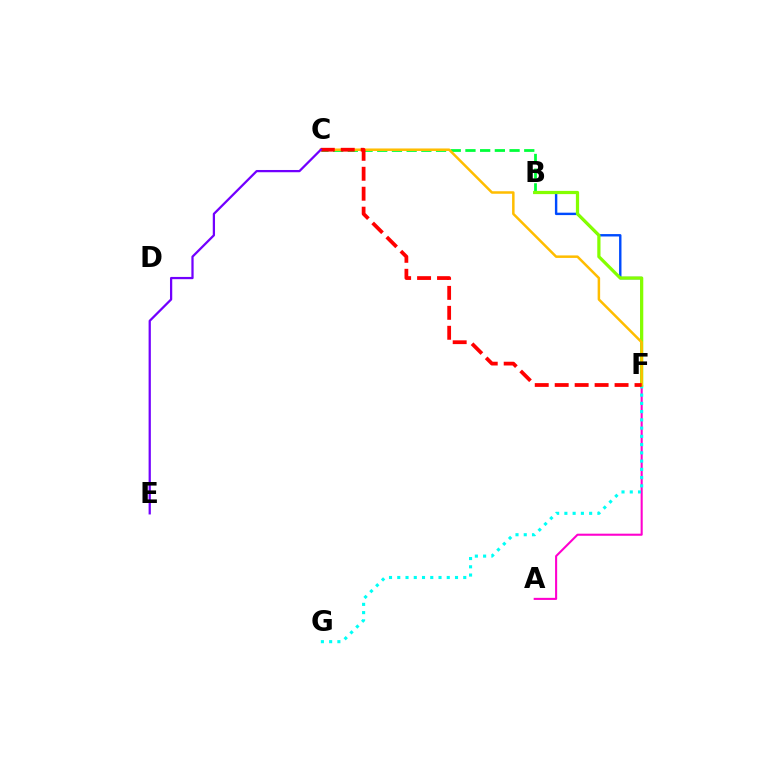{('A', 'F'): [{'color': '#ff00cf', 'line_style': 'solid', 'thickness': 1.5}], ('B', 'C'): [{'color': '#00ff39', 'line_style': 'dashed', 'thickness': 2.0}], ('B', 'F'): [{'color': '#004bff', 'line_style': 'solid', 'thickness': 1.73}, {'color': '#84ff00', 'line_style': 'solid', 'thickness': 2.32}], ('F', 'G'): [{'color': '#00fff6', 'line_style': 'dotted', 'thickness': 2.24}], ('C', 'F'): [{'color': '#ffbd00', 'line_style': 'solid', 'thickness': 1.8}, {'color': '#ff0000', 'line_style': 'dashed', 'thickness': 2.71}], ('C', 'E'): [{'color': '#7200ff', 'line_style': 'solid', 'thickness': 1.62}]}